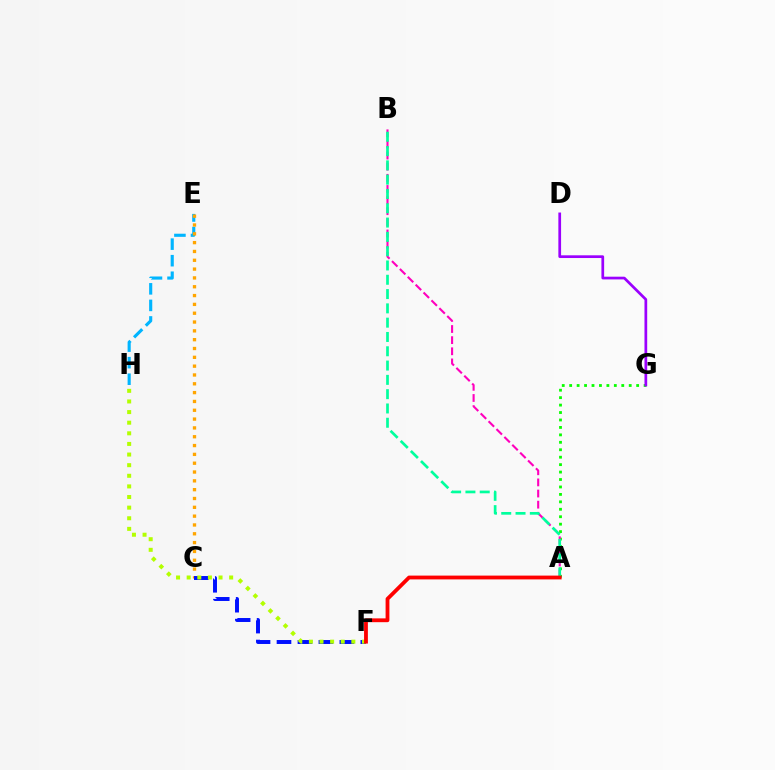{('E', 'H'): [{'color': '#00b5ff', 'line_style': 'dashed', 'thickness': 2.25}], ('A', 'G'): [{'color': '#08ff00', 'line_style': 'dotted', 'thickness': 2.02}], ('C', 'E'): [{'color': '#ffa500', 'line_style': 'dotted', 'thickness': 2.4}], ('A', 'B'): [{'color': '#ff00bd', 'line_style': 'dashed', 'thickness': 1.51}, {'color': '#00ff9d', 'line_style': 'dashed', 'thickness': 1.94}], ('C', 'F'): [{'color': '#0010ff', 'line_style': 'dashed', 'thickness': 2.85}], ('F', 'H'): [{'color': '#b3ff00', 'line_style': 'dotted', 'thickness': 2.88}], ('A', 'F'): [{'color': '#ff0000', 'line_style': 'solid', 'thickness': 2.74}], ('D', 'G'): [{'color': '#9b00ff', 'line_style': 'solid', 'thickness': 1.96}]}